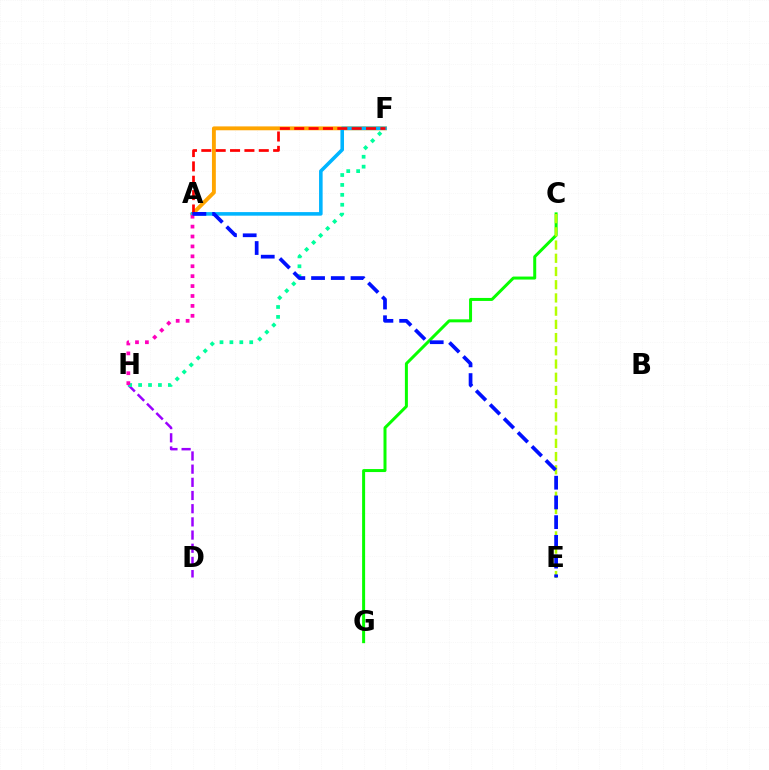{('D', 'H'): [{'color': '#9b00ff', 'line_style': 'dashed', 'thickness': 1.79}], ('A', 'F'): [{'color': '#ffa500', 'line_style': 'solid', 'thickness': 2.79}, {'color': '#00b5ff', 'line_style': 'solid', 'thickness': 2.57}, {'color': '#ff0000', 'line_style': 'dashed', 'thickness': 1.95}], ('F', 'H'): [{'color': '#00ff9d', 'line_style': 'dotted', 'thickness': 2.69}], ('C', 'G'): [{'color': '#08ff00', 'line_style': 'solid', 'thickness': 2.16}], ('C', 'E'): [{'color': '#b3ff00', 'line_style': 'dashed', 'thickness': 1.8}], ('A', 'H'): [{'color': '#ff00bd', 'line_style': 'dotted', 'thickness': 2.69}], ('A', 'E'): [{'color': '#0010ff', 'line_style': 'dashed', 'thickness': 2.68}]}